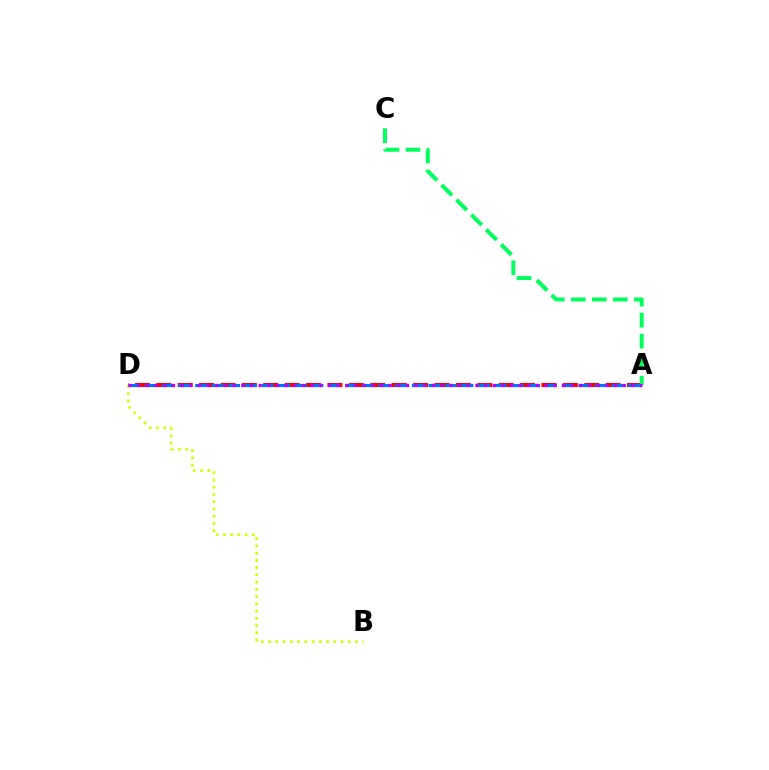{('A', 'D'): [{'color': '#ff0000', 'line_style': 'dashed', 'thickness': 2.91}, {'color': '#0074ff', 'line_style': 'dashed', 'thickness': 2.26}, {'color': '#b900ff', 'line_style': 'dotted', 'thickness': 2.36}], ('B', 'D'): [{'color': '#d1ff00', 'line_style': 'dotted', 'thickness': 1.97}], ('A', 'C'): [{'color': '#00ff5c', 'line_style': 'dashed', 'thickness': 2.86}]}